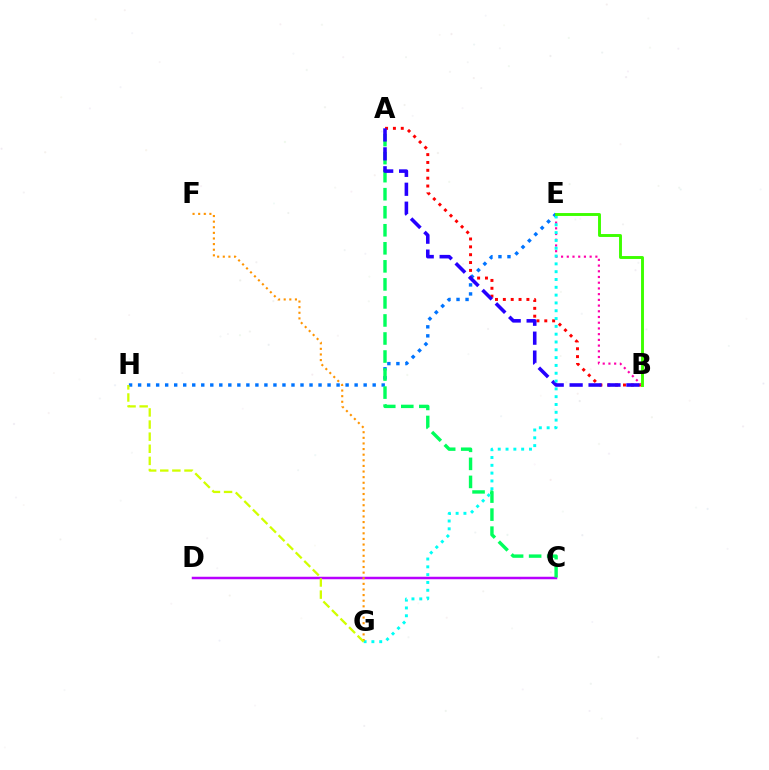{('E', 'H'): [{'color': '#0074ff', 'line_style': 'dotted', 'thickness': 2.45}], ('A', 'B'): [{'color': '#ff0000', 'line_style': 'dotted', 'thickness': 2.13}, {'color': '#2500ff', 'line_style': 'dashed', 'thickness': 2.57}], ('B', 'E'): [{'color': '#ff00ac', 'line_style': 'dotted', 'thickness': 1.55}, {'color': '#3dff00', 'line_style': 'solid', 'thickness': 2.1}], ('C', 'D'): [{'color': '#b900ff', 'line_style': 'solid', 'thickness': 1.79}], ('A', 'C'): [{'color': '#00ff5c', 'line_style': 'dashed', 'thickness': 2.45}], ('E', 'G'): [{'color': '#00fff6', 'line_style': 'dotted', 'thickness': 2.12}], ('F', 'G'): [{'color': '#ff9400', 'line_style': 'dotted', 'thickness': 1.53}], ('G', 'H'): [{'color': '#d1ff00', 'line_style': 'dashed', 'thickness': 1.65}]}